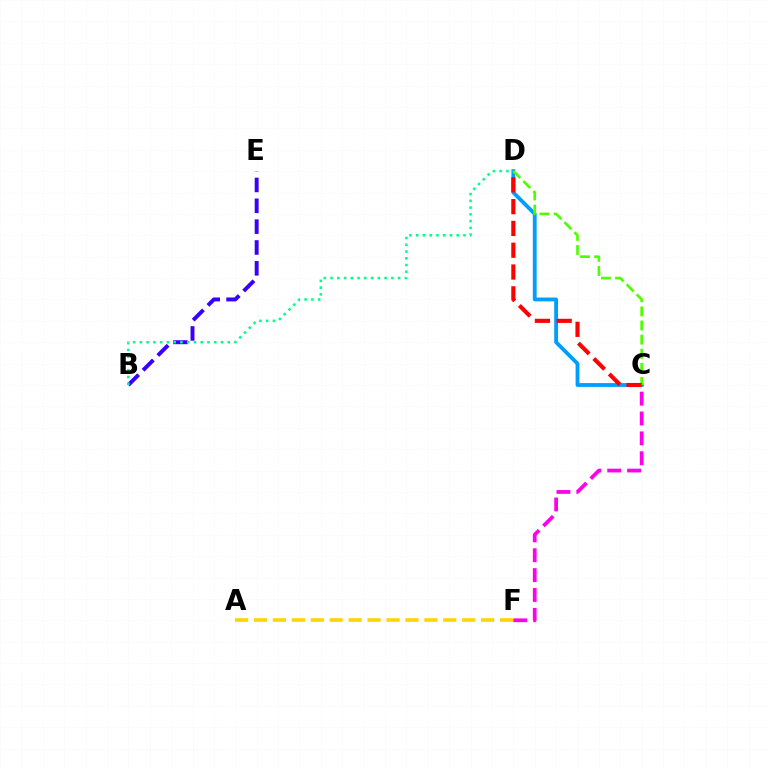{('B', 'E'): [{'color': '#3700ff', 'line_style': 'dashed', 'thickness': 2.83}], ('C', 'D'): [{'color': '#009eff', 'line_style': 'solid', 'thickness': 2.75}, {'color': '#4fff00', 'line_style': 'dashed', 'thickness': 1.92}, {'color': '#ff0000', 'line_style': 'dashed', 'thickness': 2.96}], ('B', 'D'): [{'color': '#00ff86', 'line_style': 'dotted', 'thickness': 1.84}], ('A', 'F'): [{'color': '#ffd500', 'line_style': 'dashed', 'thickness': 2.57}], ('C', 'F'): [{'color': '#ff00ed', 'line_style': 'dashed', 'thickness': 2.7}]}